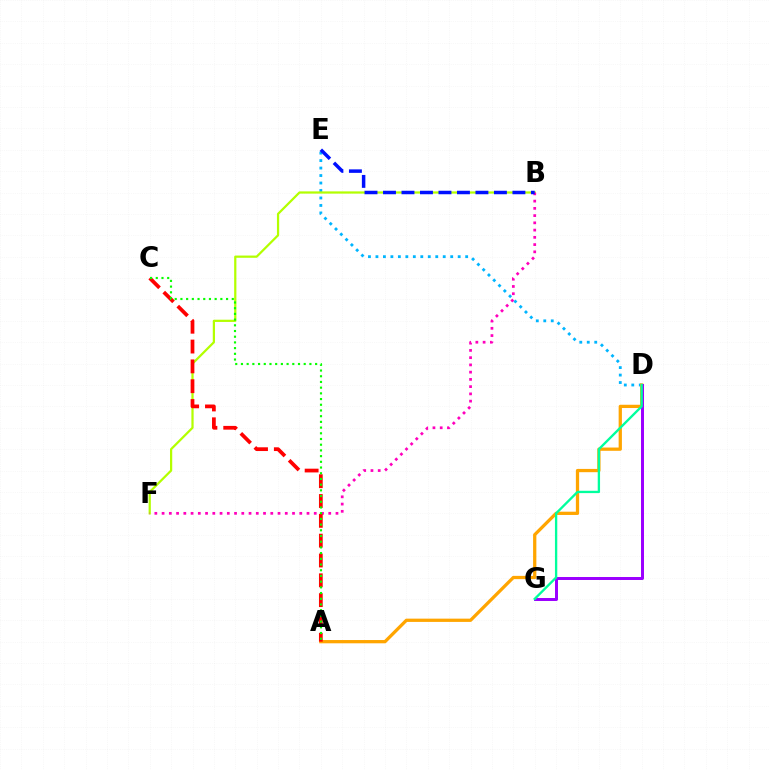{('D', 'E'): [{'color': '#00b5ff', 'line_style': 'dotted', 'thickness': 2.03}], ('A', 'D'): [{'color': '#ffa500', 'line_style': 'solid', 'thickness': 2.35}], ('D', 'G'): [{'color': '#9b00ff', 'line_style': 'solid', 'thickness': 2.14}, {'color': '#00ff9d', 'line_style': 'solid', 'thickness': 1.68}], ('B', 'F'): [{'color': '#b3ff00', 'line_style': 'solid', 'thickness': 1.61}, {'color': '#ff00bd', 'line_style': 'dotted', 'thickness': 1.97}], ('B', 'E'): [{'color': '#0010ff', 'line_style': 'dashed', 'thickness': 2.51}], ('A', 'C'): [{'color': '#ff0000', 'line_style': 'dashed', 'thickness': 2.69}, {'color': '#08ff00', 'line_style': 'dotted', 'thickness': 1.55}]}